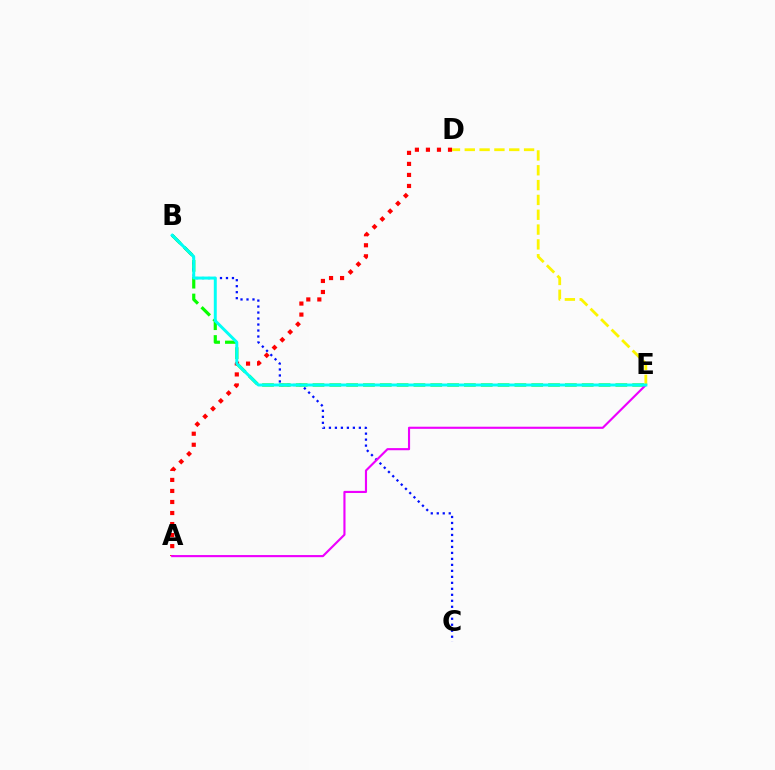{('B', 'E'): [{'color': '#08ff00', 'line_style': 'dashed', 'thickness': 2.29}, {'color': '#00fff6', 'line_style': 'solid', 'thickness': 2.13}], ('A', 'D'): [{'color': '#ff0000', 'line_style': 'dotted', 'thickness': 3.0}], ('B', 'C'): [{'color': '#0010ff', 'line_style': 'dotted', 'thickness': 1.63}], ('A', 'E'): [{'color': '#ee00ff', 'line_style': 'solid', 'thickness': 1.53}], ('D', 'E'): [{'color': '#fcf500', 'line_style': 'dashed', 'thickness': 2.01}]}